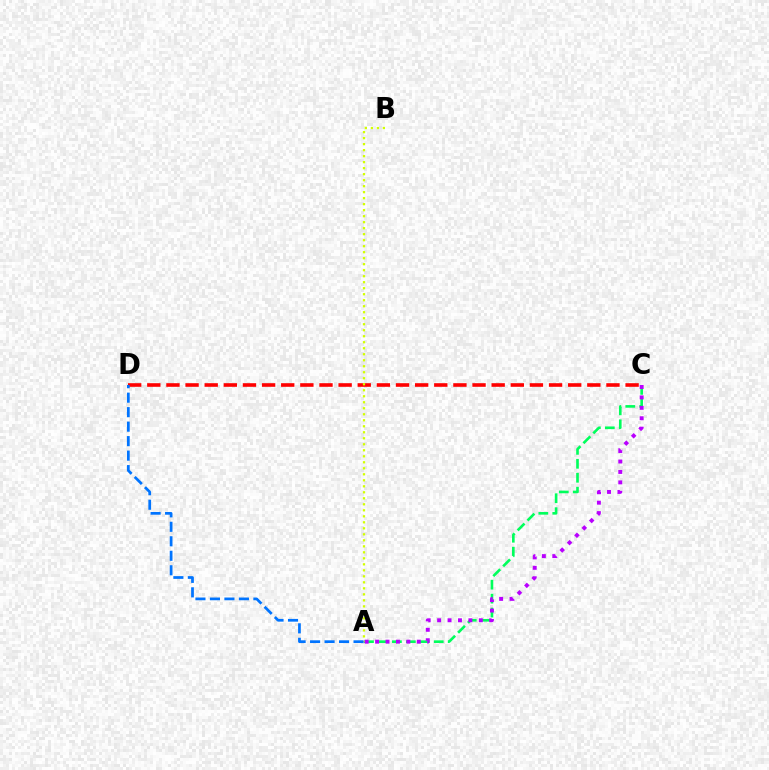{('A', 'C'): [{'color': '#00ff5c', 'line_style': 'dashed', 'thickness': 1.9}, {'color': '#b900ff', 'line_style': 'dotted', 'thickness': 2.83}], ('C', 'D'): [{'color': '#ff0000', 'line_style': 'dashed', 'thickness': 2.6}], ('A', 'B'): [{'color': '#d1ff00', 'line_style': 'dotted', 'thickness': 1.63}], ('A', 'D'): [{'color': '#0074ff', 'line_style': 'dashed', 'thickness': 1.97}]}